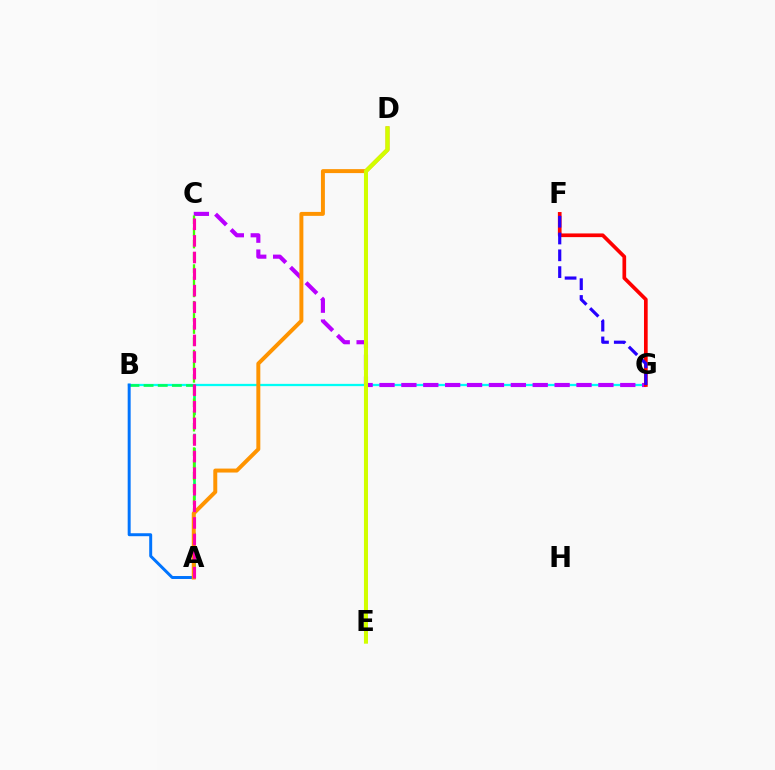{('B', 'G'): [{'color': '#00fff6', 'line_style': 'solid', 'thickness': 1.63}], ('C', 'G'): [{'color': '#b900ff', 'line_style': 'dashed', 'thickness': 2.97}], ('A', 'B'): [{'color': '#00ff5c', 'line_style': 'dashed', 'thickness': 1.92}, {'color': '#0074ff', 'line_style': 'solid', 'thickness': 2.13}], ('A', 'C'): [{'color': '#3dff00', 'line_style': 'dashed', 'thickness': 1.66}, {'color': '#ff00ac', 'line_style': 'dashed', 'thickness': 2.25}], ('A', 'D'): [{'color': '#ff9400', 'line_style': 'solid', 'thickness': 2.85}], ('D', 'E'): [{'color': '#d1ff00', 'line_style': 'solid', 'thickness': 2.9}], ('F', 'G'): [{'color': '#ff0000', 'line_style': 'solid', 'thickness': 2.66}, {'color': '#2500ff', 'line_style': 'dashed', 'thickness': 2.28}]}